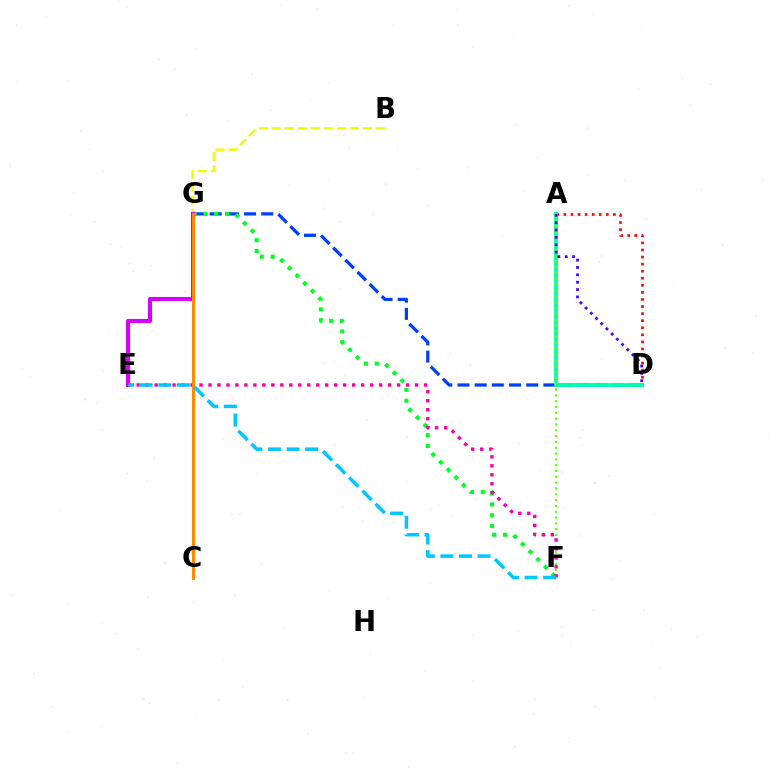{('B', 'G'): [{'color': '#eeff00', 'line_style': 'dashed', 'thickness': 1.77}], ('D', 'G'): [{'color': '#003fff', 'line_style': 'dashed', 'thickness': 2.33}], ('F', 'G'): [{'color': '#00ff27', 'line_style': 'dotted', 'thickness': 2.94}], ('A', 'D'): [{'color': '#ff0000', 'line_style': 'dotted', 'thickness': 1.92}, {'color': '#00ffaf', 'line_style': 'solid', 'thickness': 2.77}, {'color': '#4f00ff', 'line_style': 'dotted', 'thickness': 2.0}], ('A', 'F'): [{'color': '#66ff00', 'line_style': 'dotted', 'thickness': 1.58}], ('E', 'G'): [{'color': '#d600ff', 'line_style': 'solid', 'thickness': 2.95}], ('E', 'F'): [{'color': '#ff00a0', 'line_style': 'dotted', 'thickness': 2.44}, {'color': '#00c7ff', 'line_style': 'dashed', 'thickness': 2.53}], ('C', 'G'): [{'color': '#ff8800', 'line_style': 'solid', 'thickness': 2.14}]}